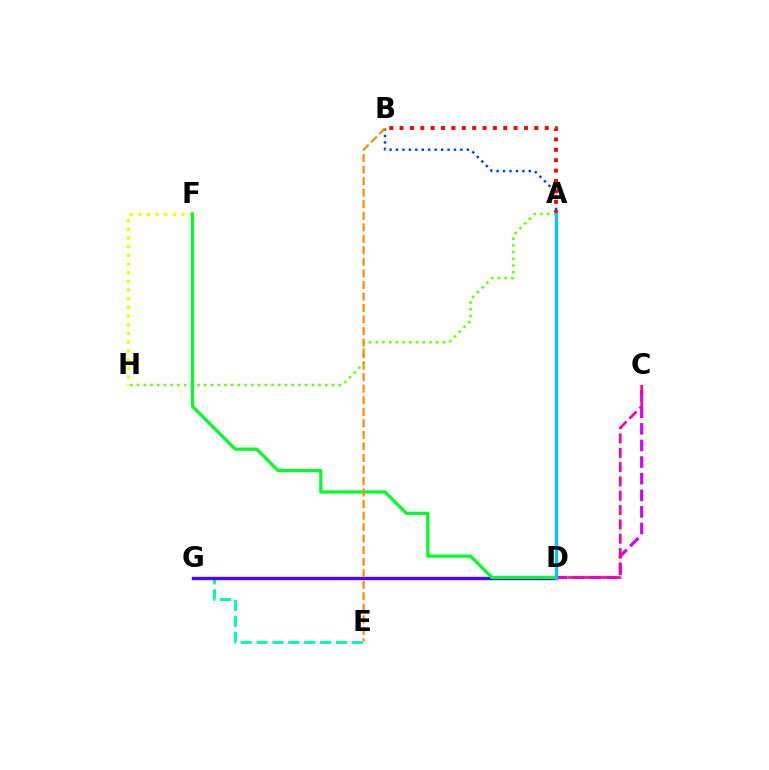{('A', 'B'): [{'color': '#003fff', 'line_style': 'dotted', 'thickness': 1.75}, {'color': '#ff0000', 'line_style': 'dotted', 'thickness': 2.82}], ('F', 'H'): [{'color': '#eeff00', 'line_style': 'dotted', 'thickness': 2.36}], ('C', 'D'): [{'color': '#d600ff', 'line_style': 'dashed', 'thickness': 2.26}, {'color': '#ff00a0', 'line_style': 'dashed', 'thickness': 1.95}], ('A', 'H'): [{'color': '#66ff00', 'line_style': 'dotted', 'thickness': 1.83}], ('E', 'G'): [{'color': '#00ffaf', 'line_style': 'dashed', 'thickness': 2.16}], ('D', 'G'): [{'color': '#4f00ff', 'line_style': 'solid', 'thickness': 2.43}], ('D', 'F'): [{'color': '#00ff27', 'line_style': 'solid', 'thickness': 2.33}], ('B', 'E'): [{'color': '#ff8800', 'line_style': 'dashed', 'thickness': 1.57}], ('A', 'D'): [{'color': '#00c7ff', 'line_style': 'solid', 'thickness': 2.3}]}